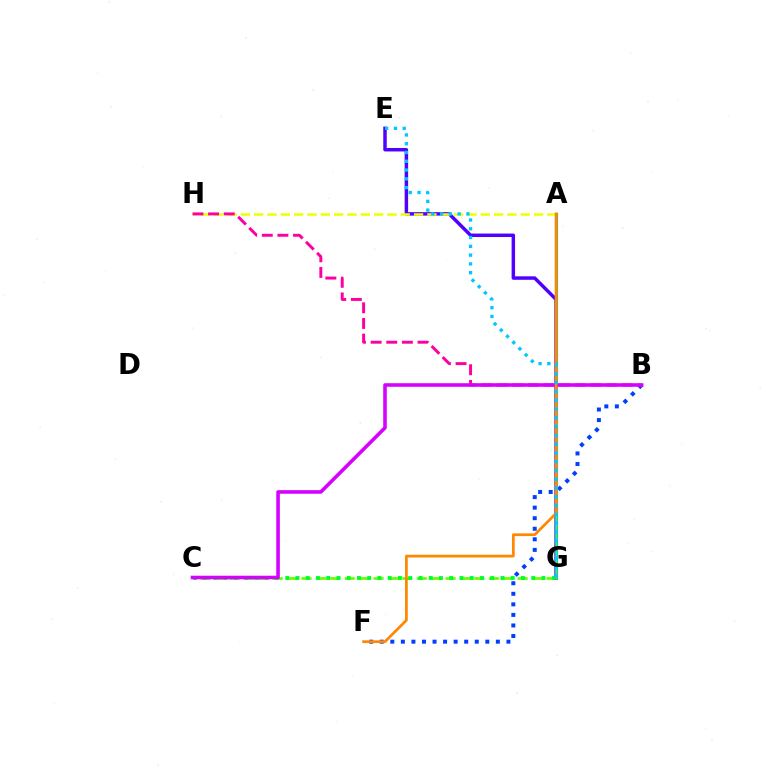{('B', 'F'): [{'color': '#003fff', 'line_style': 'dotted', 'thickness': 2.87}], ('C', 'G'): [{'color': '#66ff00', 'line_style': 'dashed', 'thickness': 1.96}, {'color': '#00ff27', 'line_style': 'dotted', 'thickness': 2.79}], ('E', 'G'): [{'color': '#4f00ff', 'line_style': 'solid', 'thickness': 2.5}, {'color': '#00c7ff', 'line_style': 'dotted', 'thickness': 2.39}], ('A', 'H'): [{'color': '#eeff00', 'line_style': 'dashed', 'thickness': 1.81}], ('A', 'G'): [{'color': '#ff0000', 'line_style': 'solid', 'thickness': 2.22}, {'color': '#00ffaf', 'line_style': 'solid', 'thickness': 1.81}], ('B', 'H'): [{'color': '#ff00a0', 'line_style': 'dashed', 'thickness': 2.12}], ('B', 'C'): [{'color': '#d600ff', 'line_style': 'solid', 'thickness': 2.58}], ('A', 'F'): [{'color': '#ff8800', 'line_style': 'solid', 'thickness': 1.97}]}